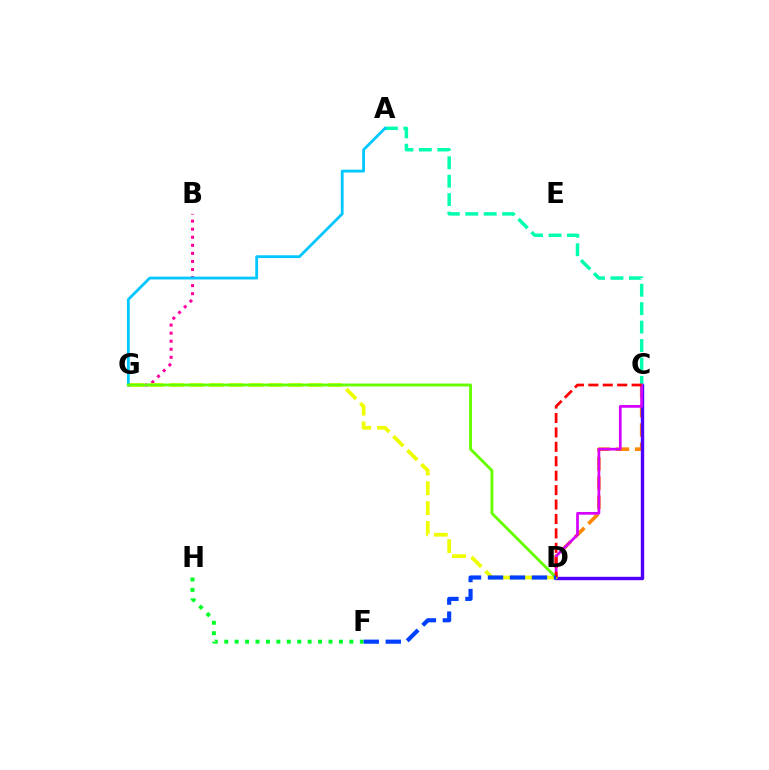{('F', 'H'): [{'color': '#00ff27', 'line_style': 'dotted', 'thickness': 2.83}], ('C', 'D'): [{'color': '#ff8800', 'line_style': 'dashed', 'thickness': 2.6}, {'color': '#4f00ff', 'line_style': 'solid', 'thickness': 2.44}, {'color': '#d600ff', 'line_style': 'solid', 'thickness': 1.96}, {'color': '#ff0000', 'line_style': 'dashed', 'thickness': 1.96}], ('B', 'G'): [{'color': '#ff00a0', 'line_style': 'dotted', 'thickness': 2.19}], ('A', 'C'): [{'color': '#00ffaf', 'line_style': 'dashed', 'thickness': 2.5}], ('A', 'G'): [{'color': '#00c7ff', 'line_style': 'solid', 'thickness': 2.02}], ('D', 'G'): [{'color': '#eeff00', 'line_style': 'dashed', 'thickness': 2.69}, {'color': '#66ff00', 'line_style': 'solid', 'thickness': 2.09}], ('D', 'F'): [{'color': '#003fff', 'line_style': 'dashed', 'thickness': 2.99}]}